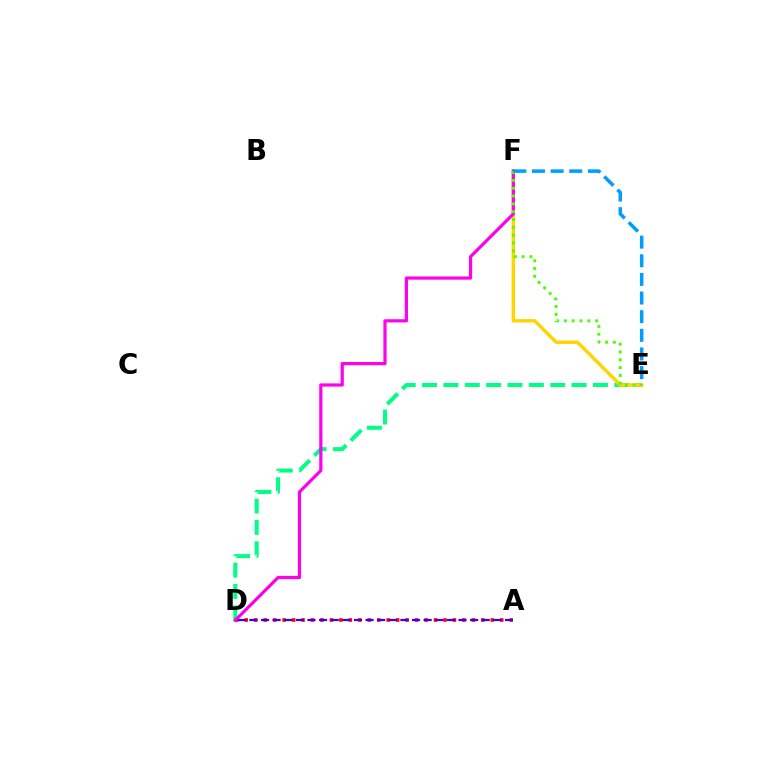{('D', 'E'): [{'color': '#00ff86', 'line_style': 'dashed', 'thickness': 2.9}], ('E', 'F'): [{'color': '#ffd500', 'line_style': 'solid', 'thickness': 2.46}, {'color': '#4fff00', 'line_style': 'dotted', 'thickness': 2.13}, {'color': '#009eff', 'line_style': 'dashed', 'thickness': 2.53}], ('A', 'D'): [{'color': '#ff0000', 'line_style': 'dotted', 'thickness': 2.57}, {'color': '#3700ff', 'line_style': 'dashed', 'thickness': 1.58}], ('D', 'F'): [{'color': '#ff00ed', 'line_style': 'solid', 'thickness': 2.31}]}